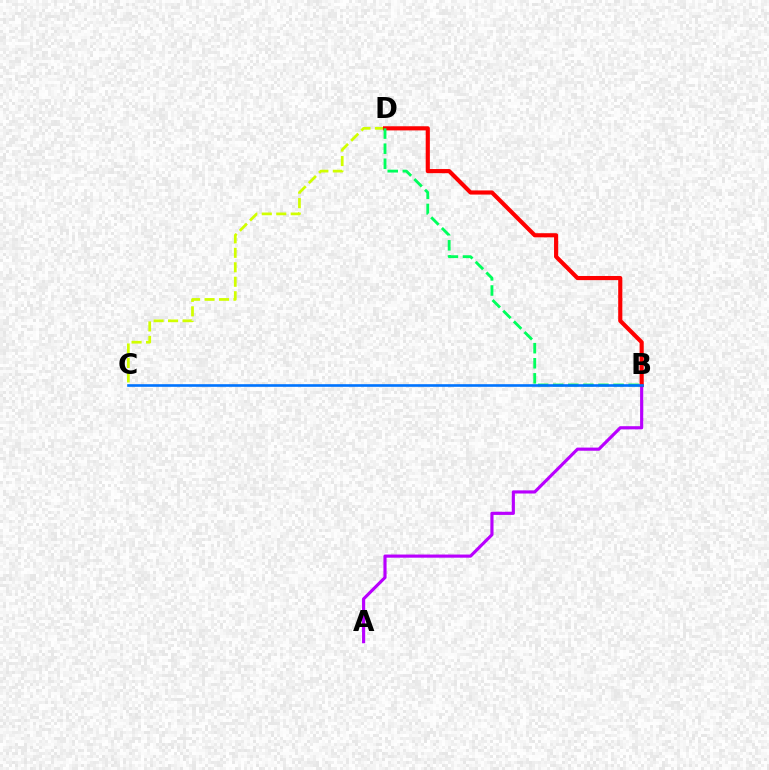{('C', 'D'): [{'color': '#d1ff00', 'line_style': 'dashed', 'thickness': 1.97}], ('A', 'B'): [{'color': '#b900ff', 'line_style': 'solid', 'thickness': 2.27}], ('B', 'D'): [{'color': '#ff0000', 'line_style': 'solid', 'thickness': 2.98}, {'color': '#00ff5c', 'line_style': 'dashed', 'thickness': 2.05}], ('B', 'C'): [{'color': '#0074ff', 'line_style': 'solid', 'thickness': 1.89}]}